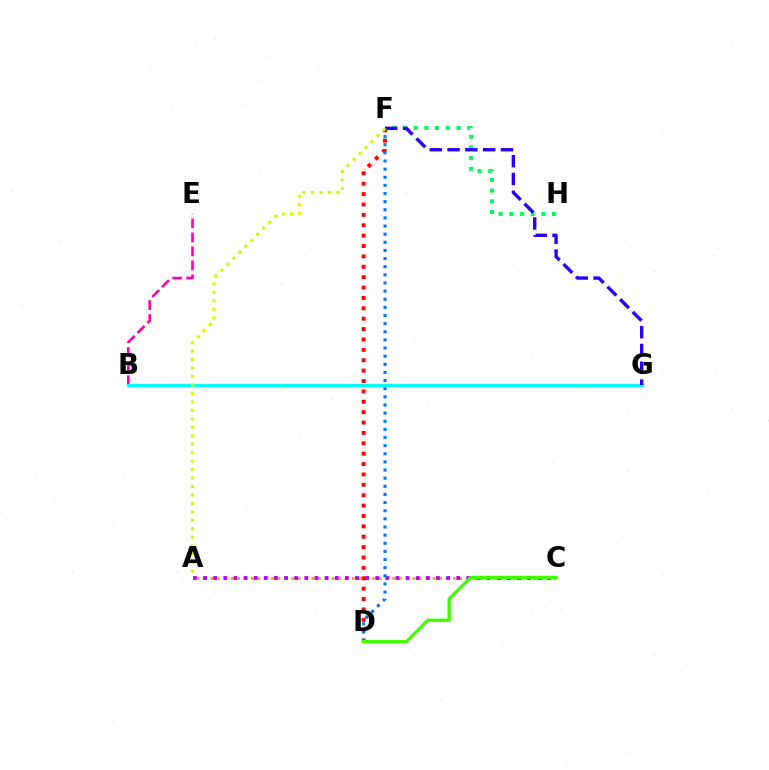{('A', 'C'): [{'color': '#ff9400', 'line_style': 'dotted', 'thickness': 1.83}, {'color': '#b900ff', 'line_style': 'dotted', 'thickness': 2.75}], ('B', 'E'): [{'color': '#ff00ac', 'line_style': 'dashed', 'thickness': 1.9}], ('F', 'H'): [{'color': '#00ff5c', 'line_style': 'dotted', 'thickness': 2.9}], ('B', 'G'): [{'color': '#00fff6', 'line_style': 'solid', 'thickness': 2.28}], ('D', 'F'): [{'color': '#ff0000', 'line_style': 'dotted', 'thickness': 2.82}, {'color': '#0074ff', 'line_style': 'dotted', 'thickness': 2.21}], ('F', 'G'): [{'color': '#2500ff', 'line_style': 'dashed', 'thickness': 2.42}], ('A', 'F'): [{'color': '#d1ff00', 'line_style': 'dotted', 'thickness': 2.3}], ('C', 'D'): [{'color': '#3dff00', 'line_style': 'solid', 'thickness': 2.37}]}